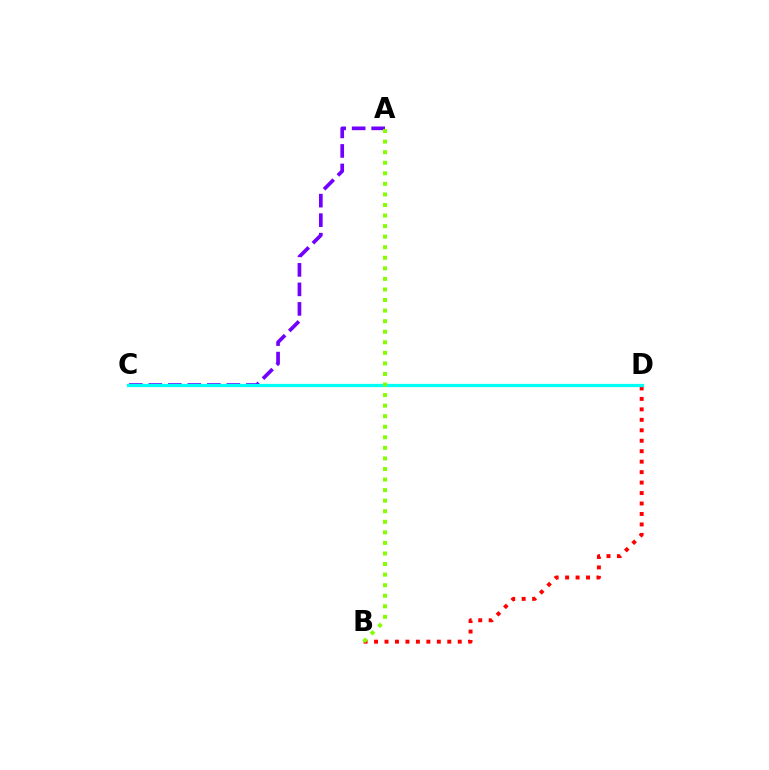{('B', 'D'): [{'color': '#ff0000', 'line_style': 'dotted', 'thickness': 2.84}], ('A', 'C'): [{'color': '#7200ff', 'line_style': 'dashed', 'thickness': 2.65}], ('C', 'D'): [{'color': '#00fff6', 'line_style': 'solid', 'thickness': 2.35}], ('A', 'B'): [{'color': '#84ff00', 'line_style': 'dotted', 'thickness': 2.87}]}